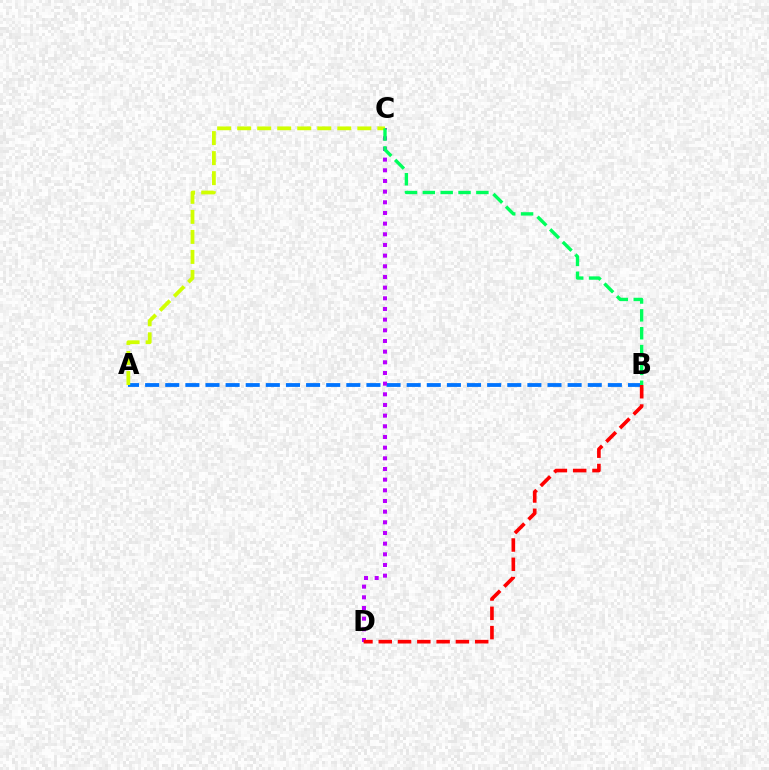{('A', 'B'): [{'color': '#0074ff', 'line_style': 'dashed', 'thickness': 2.73}], ('C', 'D'): [{'color': '#b900ff', 'line_style': 'dotted', 'thickness': 2.9}], ('A', 'C'): [{'color': '#d1ff00', 'line_style': 'dashed', 'thickness': 2.72}], ('B', 'D'): [{'color': '#ff0000', 'line_style': 'dashed', 'thickness': 2.62}], ('B', 'C'): [{'color': '#00ff5c', 'line_style': 'dashed', 'thickness': 2.42}]}